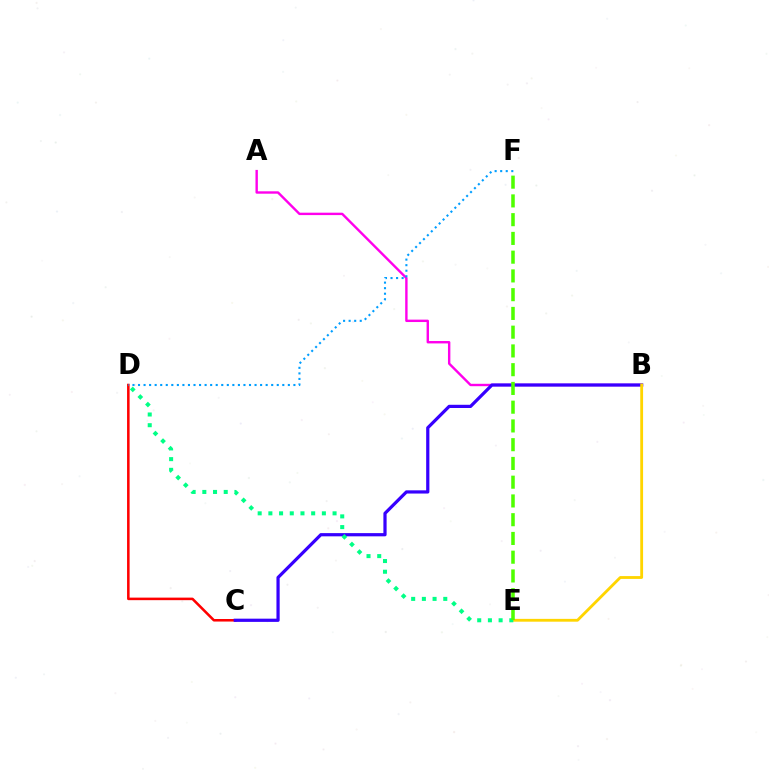{('C', 'D'): [{'color': '#ff0000', 'line_style': 'solid', 'thickness': 1.84}], ('A', 'B'): [{'color': '#ff00ed', 'line_style': 'solid', 'thickness': 1.73}], ('B', 'C'): [{'color': '#3700ff', 'line_style': 'solid', 'thickness': 2.32}], ('B', 'E'): [{'color': '#ffd500', 'line_style': 'solid', 'thickness': 2.03}], ('D', 'F'): [{'color': '#009eff', 'line_style': 'dotted', 'thickness': 1.51}], ('D', 'E'): [{'color': '#00ff86', 'line_style': 'dotted', 'thickness': 2.91}], ('E', 'F'): [{'color': '#4fff00', 'line_style': 'dashed', 'thickness': 2.55}]}